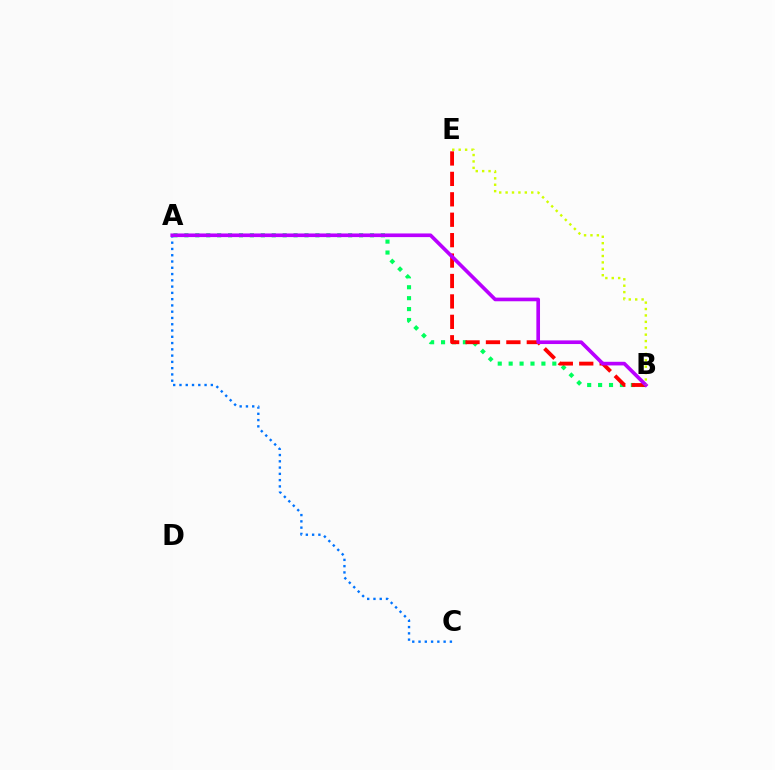{('A', 'B'): [{'color': '#00ff5c', 'line_style': 'dotted', 'thickness': 2.97}, {'color': '#b900ff', 'line_style': 'solid', 'thickness': 2.63}], ('A', 'C'): [{'color': '#0074ff', 'line_style': 'dotted', 'thickness': 1.7}], ('B', 'E'): [{'color': '#ff0000', 'line_style': 'dashed', 'thickness': 2.77}, {'color': '#d1ff00', 'line_style': 'dotted', 'thickness': 1.74}]}